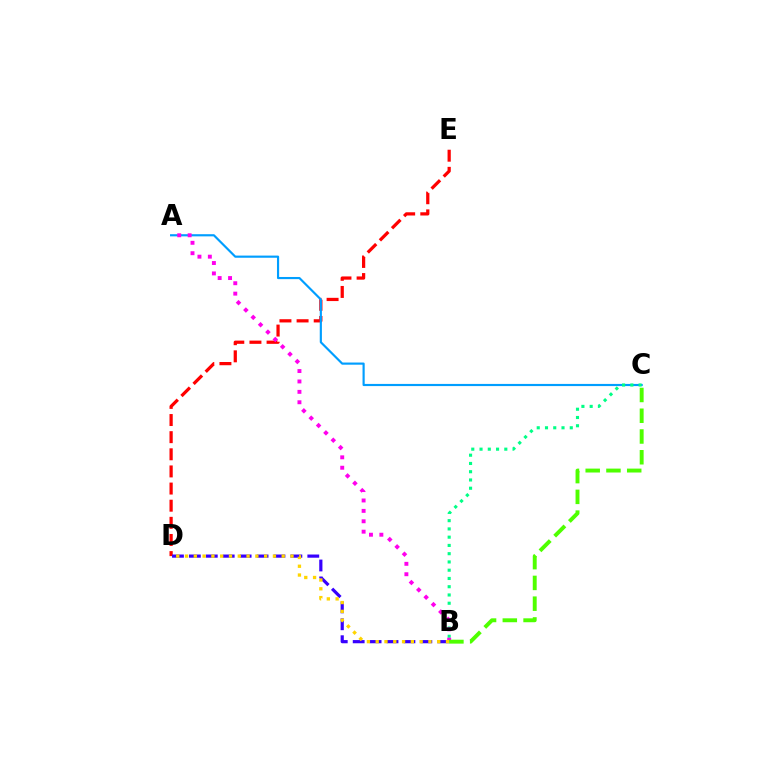{('D', 'E'): [{'color': '#ff0000', 'line_style': 'dashed', 'thickness': 2.33}], ('A', 'C'): [{'color': '#009eff', 'line_style': 'solid', 'thickness': 1.56}], ('B', 'C'): [{'color': '#00ff86', 'line_style': 'dotted', 'thickness': 2.24}, {'color': '#4fff00', 'line_style': 'dashed', 'thickness': 2.82}], ('B', 'D'): [{'color': '#3700ff', 'line_style': 'dashed', 'thickness': 2.3}, {'color': '#ffd500', 'line_style': 'dotted', 'thickness': 2.39}], ('A', 'B'): [{'color': '#ff00ed', 'line_style': 'dotted', 'thickness': 2.83}]}